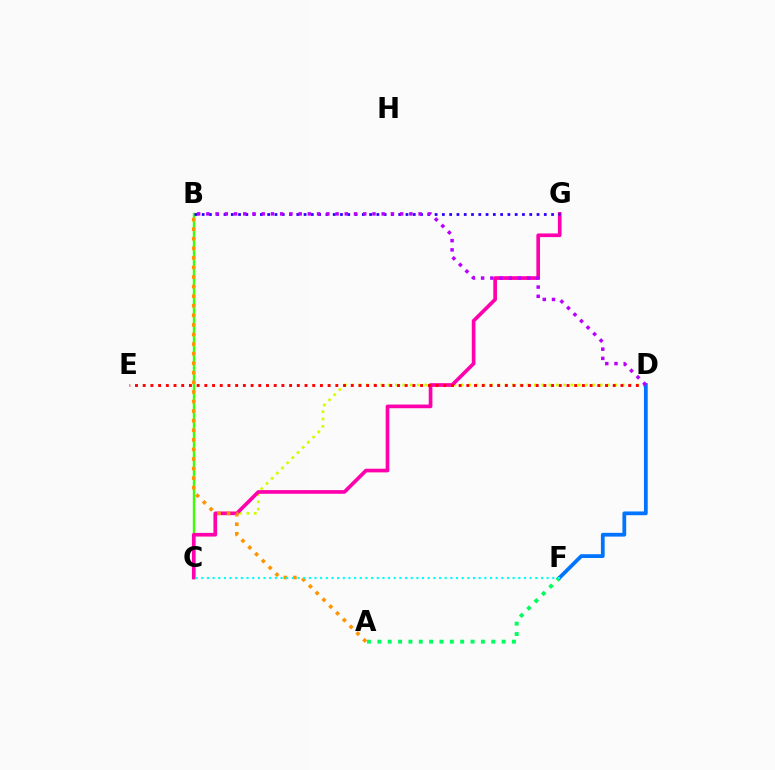{('B', 'C'): [{'color': '#3dff00', 'line_style': 'solid', 'thickness': 1.72}], ('A', 'F'): [{'color': '#00ff5c', 'line_style': 'dotted', 'thickness': 2.81}], ('C', 'D'): [{'color': '#d1ff00', 'line_style': 'dotted', 'thickness': 1.99}], ('C', 'G'): [{'color': '#ff00ac', 'line_style': 'solid', 'thickness': 2.64}], ('D', 'E'): [{'color': '#ff0000', 'line_style': 'dotted', 'thickness': 2.09}], ('A', 'B'): [{'color': '#ff9400', 'line_style': 'dotted', 'thickness': 2.6}], ('D', 'F'): [{'color': '#0074ff', 'line_style': 'solid', 'thickness': 2.71}], ('C', 'F'): [{'color': '#00fff6', 'line_style': 'dotted', 'thickness': 1.54}], ('B', 'G'): [{'color': '#2500ff', 'line_style': 'dotted', 'thickness': 1.98}], ('B', 'D'): [{'color': '#b900ff', 'line_style': 'dotted', 'thickness': 2.51}]}